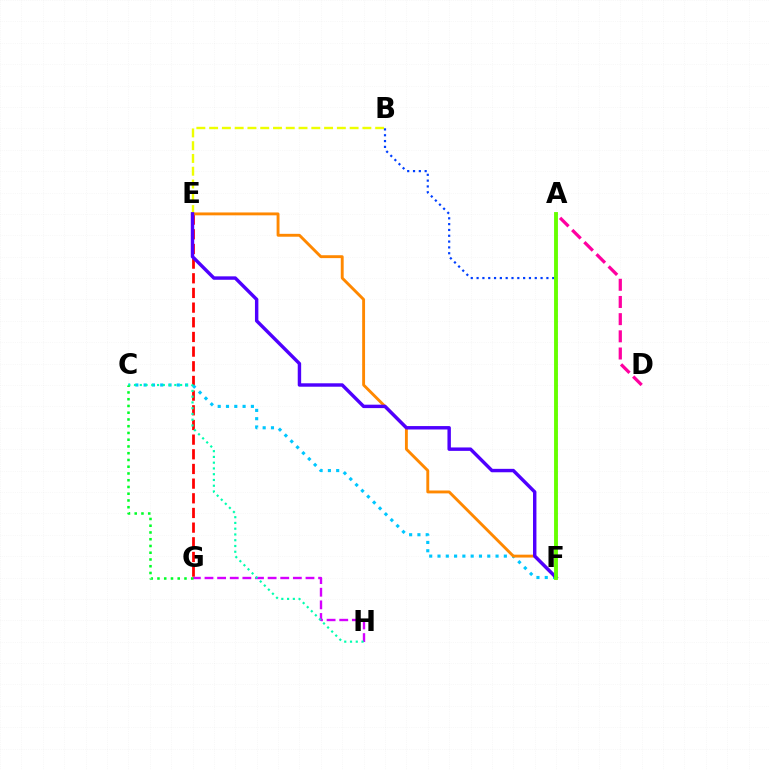{('E', 'G'): [{'color': '#ff0000', 'line_style': 'dashed', 'thickness': 1.99}], ('G', 'H'): [{'color': '#d600ff', 'line_style': 'dashed', 'thickness': 1.71}], ('C', 'F'): [{'color': '#00c7ff', 'line_style': 'dotted', 'thickness': 2.25}], ('C', 'H'): [{'color': '#00ffaf', 'line_style': 'dotted', 'thickness': 1.57}], ('A', 'D'): [{'color': '#ff00a0', 'line_style': 'dashed', 'thickness': 2.33}], ('B', 'E'): [{'color': '#eeff00', 'line_style': 'dashed', 'thickness': 1.73}], ('E', 'F'): [{'color': '#ff8800', 'line_style': 'solid', 'thickness': 2.07}, {'color': '#4f00ff', 'line_style': 'solid', 'thickness': 2.47}], ('B', 'F'): [{'color': '#003fff', 'line_style': 'dotted', 'thickness': 1.58}], ('A', 'F'): [{'color': '#66ff00', 'line_style': 'solid', 'thickness': 2.79}], ('C', 'G'): [{'color': '#00ff27', 'line_style': 'dotted', 'thickness': 1.83}]}